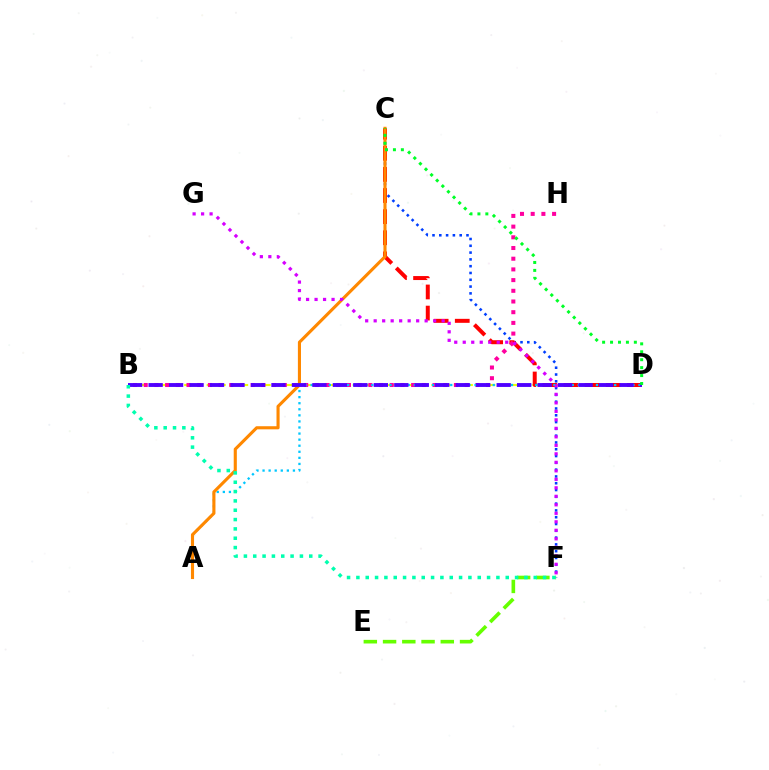{('B', 'D'): [{'color': '#eeff00', 'line_style': 'dashed', 'thickness': 1.53}, {'color': '#4f00ff', 'line_style': 'dashed', 'thickness': 2.78}], ('C', 'F'): [{'color': '#003fff', 'line_style': 'dotted', 'thickness': 1.85}], ('C', 'D'): [{'color': '#ff0000', 'line_style': 'dashed', 'thickness': 2.87}, {'color': '#00ff27', 'line_style': 'dotted', 'thickness': 2.16}], ('B', 'H'): [{'color': '#ff00a0', 'line_style': 'dotted', 'thickness': 2.91}], ('E', 'F'): [{'color': '#66ff00', 'line_style': 'dashed', 'thickness': 2.61}], ('A', 'D'): [{'color': '#00c7ff', 'line_style': 'dotted', 'thickness': 1.65}], ('A', 'C'): [{'color': '#ff8800', 'line_style': 'solid', 'thickness': 2.24}], ('F', 'G'): [{'color': '#d600ff', 'line_style': 'dotted', 'thickness': 2.31}], ('B', 'F'): [{'color': '#00ffaf', 'line_style': 'dotted', 'thickness': 2.54}]}